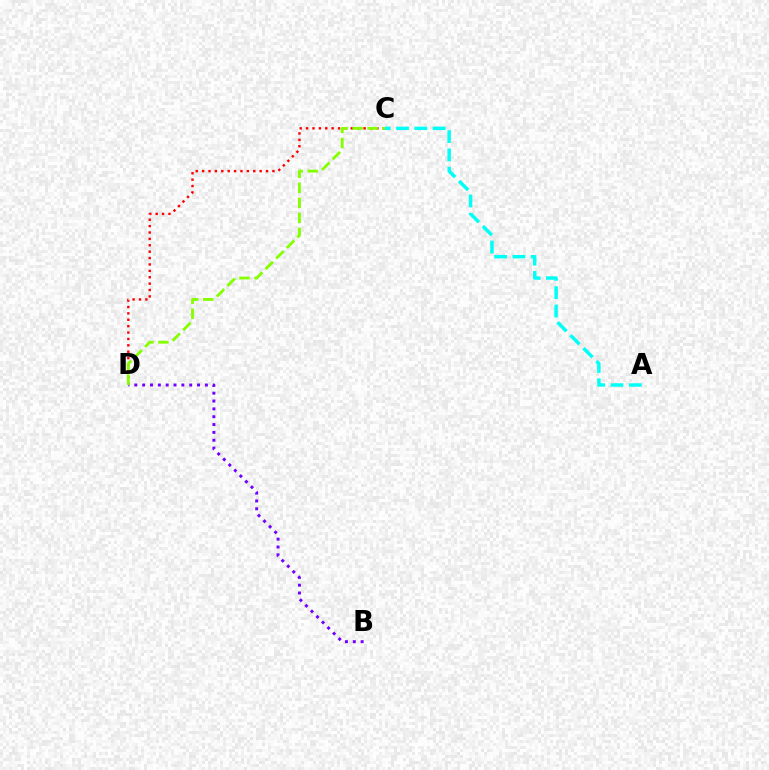{('C', 'D'): [{'color': '#ff0000', 'line_style': 'dotted', 'thickness': 1.74}, {'color': '#84ff00', 'line_style': 'dashed', 'thickness': 2.04}], ('A', 'C'): [{'color': '#00fff6', 'line_style': 'dashed', 'thickness': 2.49}], ('B', 'D'): [{'color': '#7200ff', 'line_style': 'dotted', 'thickness': 2.13}]}